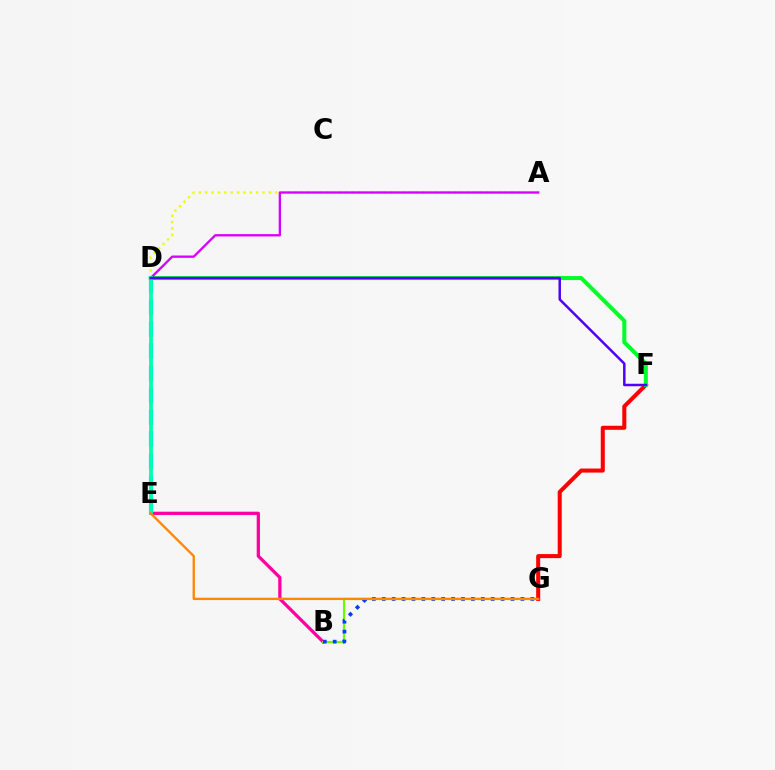{('B', 'E'): [{'color': '#ff00a0', 'line_style': 'solid', 'thickness': 2.35}], ('B', 'G'): [{'color': '#66ff00', 'line_style': 'solid', 'thickness': 1.53}, {'color': '#003fff', 'line_style': 'dotted', 'thickness': 2.69}], ('F', 'G'): [{'color': '#ff0000', 'line_style': 'solid', 'thickness': 2.91}], ('D', 'E'): [{'color': '#00c7ff', 'line_style': 'dashed', 'thickness': 2.99}, {'color': '#00ffaf', 'line_style': 'solid', 'thickness': 2.71}], ('D', 'F'): [{'color': '#00ff27', 'line_style': 'solid', 'thickness': 2.89}, {'color': '#4f00ff', 'line_style': 'solid', 'thickness': 1.79}], ('A', 'D'): [{'color': '#eeff00', 'line_style': 'dotted', 'thickness': 1.73}, {'color': '#d600ff', 'line_style': 'solid', 'thickness': 1.68}], ('E', 'G'): [{'color': '#ff8800', 'line_style': 'solid', 'thickness': 1.68}]}